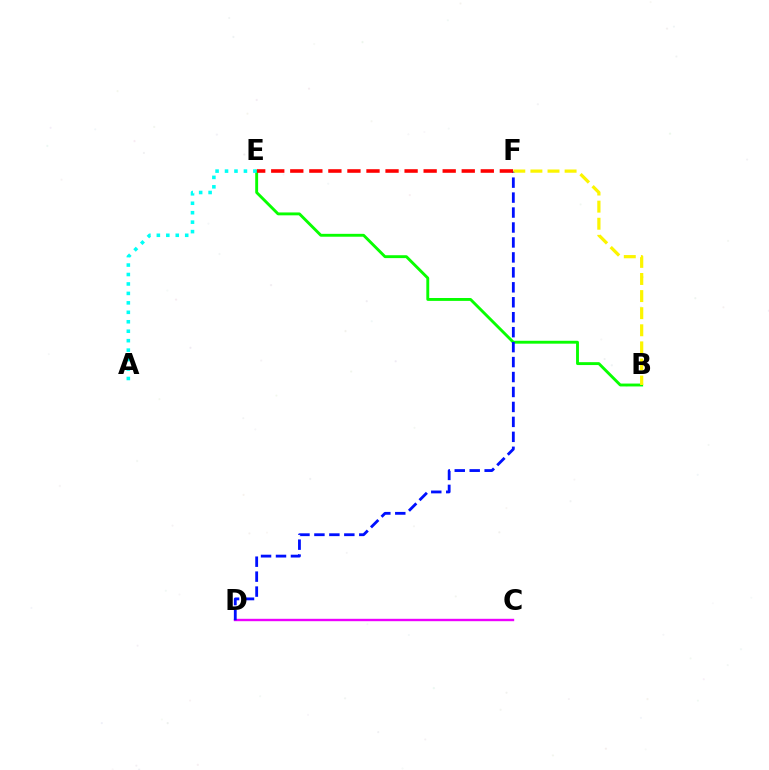{('C', 'D'): [{'color': '#ee00ff', 'line_style': 'solid', 'thickness': 1.72}], ('B', 'E'): [{'color': '#08ff00', 'line_style': 'solid', 'thickness': 2.08}], ('D', 'F'): [{'color': '#0010ff', 'line_style': 'dashed', 'thickness': 2.03}], ('A', 'E'): [{'color': '#00fff6', 'line_style': 'dotted', 'thickness': 2.57}], ('E', 'F'): [{'color': '#ff0000', 'line_style': 'dashed', 'thickness': 2.59}], ('B', 'F'): [{'color': '#fcf500', 'line_style': 'dashed', 'thickness': 2.32}]}